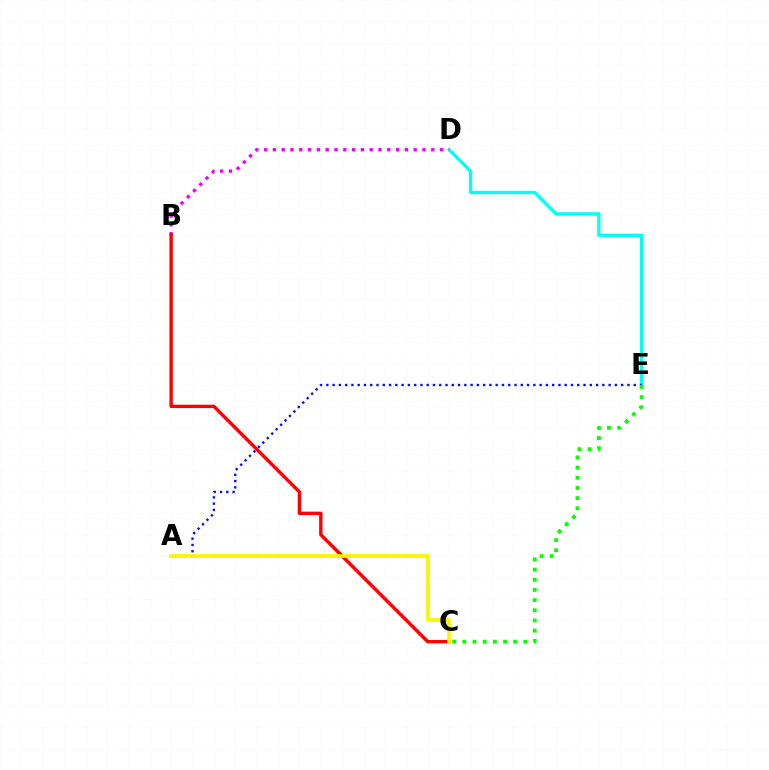{('D', 'E'): [{'color': '#00fff6', 'line_style': 'solid', 'thickness': 2.37}], ('A', 'E'): [{'color': '#0010ff', 'line_style': 'dotted', 'thickness': 1.7}], ('B', 'D'): [{'color': '#ee00ff', 'line_style': 'dotted', 'thickness': 2.39}], ('C', 'E'): [{'color': '#08ff00', 'line_style': 'dotted', 'thickness': 2.76}], ('B', 'C'): [{'color': '#ff0000', 'line_style': 'solid', 'thickness': 2.44}], ('A', 'C'): [{'color': '#fcf500', 'line_style': 'solid', 'thickness': 2.66}]}